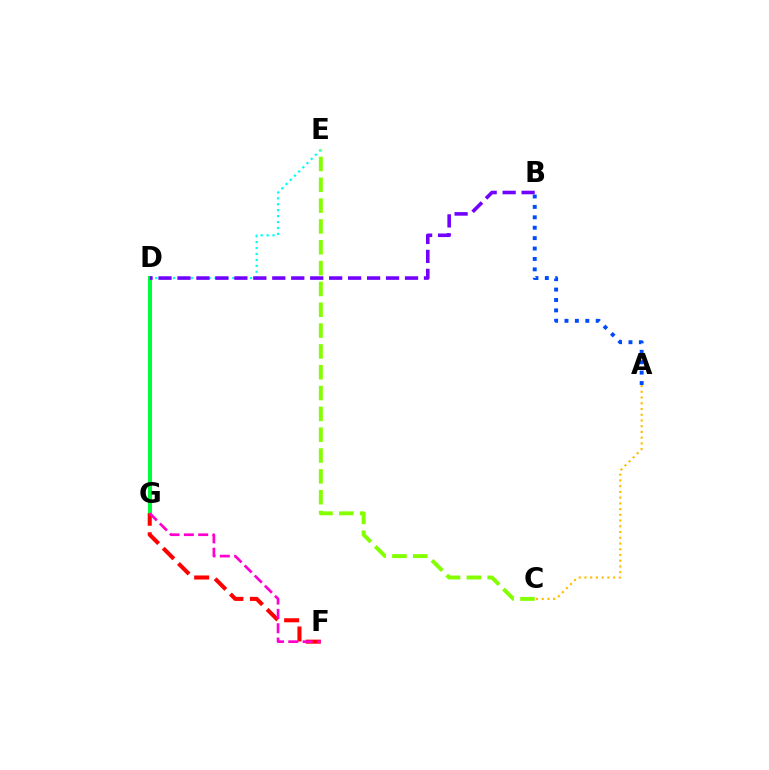{('D', 'G'): [{'color': '#00ff39', 'line_style': 'solid', 'thickness': 2.89}], ('F', 'G'): [{'color': '#ff0000', 'line_style': 'dashed', 'thickness': 2.93}, {'color': '#ff00cf', 'line_style': 'dashed', 'thickness': 1.95}], ('D', 'E'): [{'color': '#00fff6', 'line_style': 'dotted', 'thickness': 1.61}], ('C', 'E'): [{'color': '#84ff00', 'line_style': 'dashed', 'thickness': 2.83}], ('A', 'B'): [{'color': '#004bff', 'line_style': 'dotted', 'thickness': 2.83}], ('A', 'C'): [{'color': '#ffbd00', 'line_style': 'dotted', 'thickness': 1.56}], ('B', 'D'): [{'color': '#7200ff', 'line_style': 'dashed', 'thickness': 2.58}]}